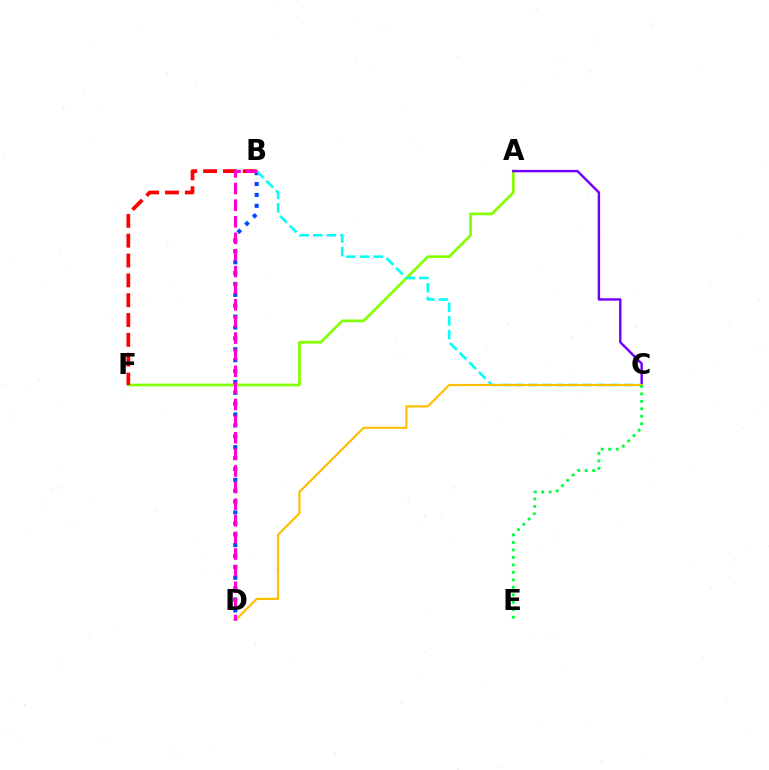{('A', 'F'): [{'color': '#84ff00', 'line_style': 'solid', 'thickness': 1.95}], ('B', 'D'): [{'color': '#004bff', 'line_style': 'dotted', 'thickness': 2.96}, {'color': '#ff00cf', 'line_style': 'dashed', 'thickness': 2.26}], ('B', 'C'): [{'color': '#00fff6', 'line_style': 'dashed', 'thickness': 1.85}], ('A', 'C'): [{'color': '#7200ff', 'line_style': 'solid', 'thickness': 1.75}], ('B', 'F'): [{'color': '#ff0000', 'line_style': 'dashed', 'thickness': 2.69}], ('C', 'D'): [{'color': '#ffbd00', 'line_style': 'solid', 'thickness': 1.56}], ('C', 'E'): [{'color': '#00ff39', 'line_style': 'dotted', 'thickness': 2.03}]}